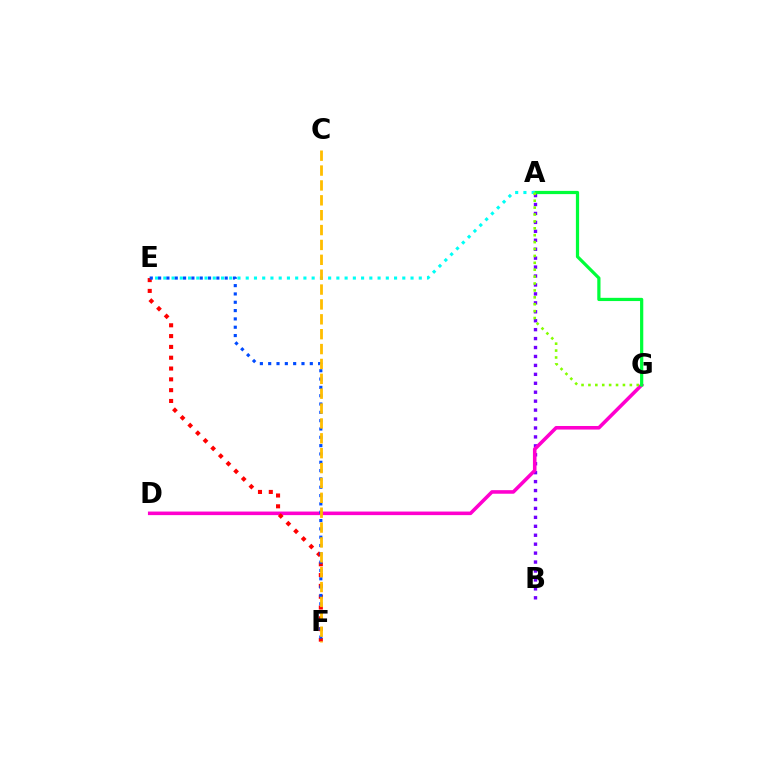{('A', 'B'): [{'color': '#7200ff', 'line_style': 'dotted', 'thickness': 2.43}], ('D', 'G'): [{'color': '#ff00cf', 'line_style': 'solid', 'thickness': 2.57}], ('A', 'G'): [{'color': '#00ff39', 'line_style': 'solid', 'thickness': 2.32}, {'color': '#84ff00', 'line_style': 'dotted', 'thickness': 1.88}], ('A', 'E'): [{'color': '#00fff6', 'line_style': 'dotted', 'thickness': 2.24}], ('E', 'F'): [{'color': '#ff0000', 'line_style': 'dotted', 'thickness': 2.94}, {'color': '#004bff', 'line_style': 'dotted', 'thickness': 2.26}], ('C', 'F'): [{'color': '#ffbd00', 'line_style': 'dashed', 'thickness': 2.02}]}